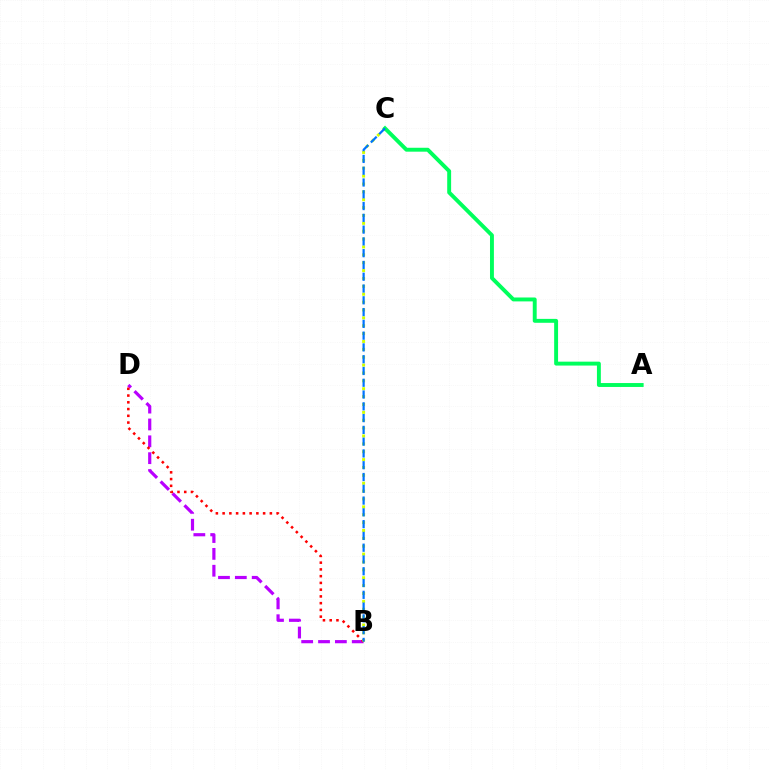{('B', 'D'): [{'color': '#b900ff', 'line_style': 'dashed', 'thickness': 2.29}, {'color': '#ff0000', 'line_style': 'dotted', 'thickness': 1.83}], ('B', 'C'): [{'color': '#d1ff00', 'line_style': 'dotted', 'thickness': 2.14}, {'color': '#0074ff', 'line_style': 'dashed', 'thickness': 1.6}], ('A', 'C'): [{'color': '#00ff5c', 'line_style': 'solid', 'thickness': 2.82}]}